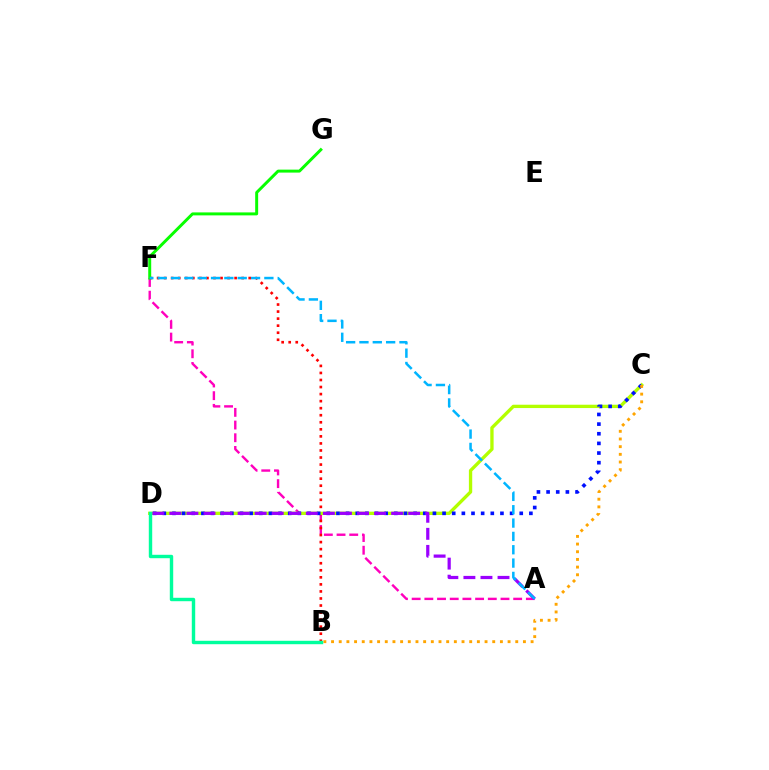{('A', 'F'): [{'color': '#ff00bd', 'line_style': 'dashed', 'thickness': 1.72}, {'color': '#00b5ff', 'line_style': 'dashed', 'thickness': 1.81}], ('B', 'F'): [{'color': '#ff0000', 'line_style': 'dotted', 'thickness': 1.91}], ('C', 'D'): [{'color': '#b3ff00', 'line_style': 'solid', 'thickness': 2.4}, {'color': '#0010ff', 'line_style': 'dotted', 'thickness': 2.62}], ('F', 'G'): [{'color': '#08ff00', 'line_style': 'solid', 'thickness': 2.14}], ('B', 'C'): [{'color': '#ffa500', 'line_style': 'dotted', 'thickness': 2.09}], ('A', 'D'): [{'color': '#9b00ff', 'line_style': 'dashed', 'thickness': 2.32}], ('B', 'D'): [{'color': '#00ff9d', 'line_style': 'solid', 'thickness': 2.46}]}